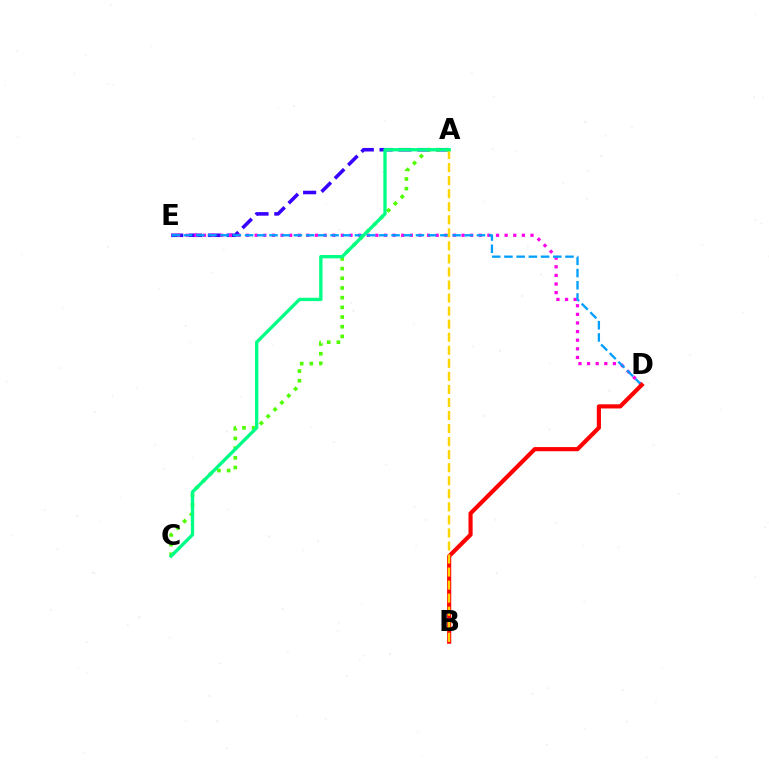{('A', 'E'): [{'color': '#3700ff', 'line_style': 'dashed', 'thickness': 2.56}], ('D', 'E'): [{'color': '#ff00ed', 'line_style': 'dotted', 'thickness': 2.34}, {'color': '#009eff', 'line_style': 'dashed', 'thickness': 1.66}], ('A', 'C'): [{'color': '#4fff00', 'line_style': 'dotted', 'thickness': 2.63}, {'color': '#00ff86', 'line_style': 'solid', 'thickness': 2.4}], ('B', 'D'): [{'color': '#ff0000', 'line_style': 'solid', 'thickness': 2.98}], ('A', 'B'): [{'color': '#ffd500', 'line_style': 'dashed', 'thickness': 1.77}]}